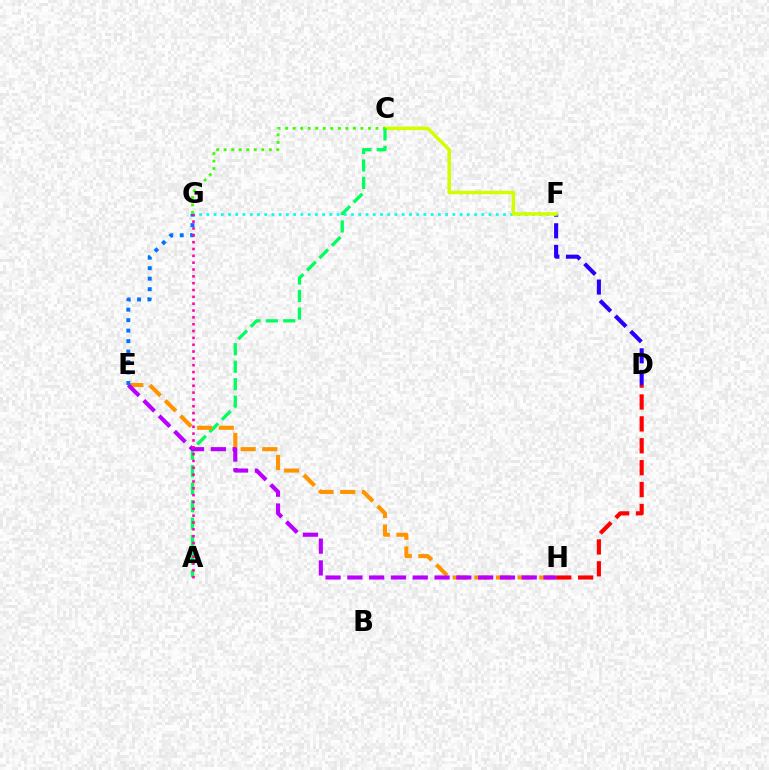{('D', 'F'): [{'color': '#2500ff', 'line_style': 'dashed', 'thickness': 2.94}], ('F', 'G'): [{'color': '#00fff6', 'line_style': 'dotted', 'thickness': 1.97}], ('C', 'F'): [{'color': '#d1ff00', 'line_style': 'solid', 'thickness': 2.53}], ('A', 'C'): [{'color': '#00ff5c', 'line_style': 'dashed', 'thickness': 2.37}], ('D', 'H'): [{'color': '#ff0000', 'line_style': 'dashed', 'thickness': 2.98}], ('E', 'H'): [{'color': '#ff9400', 'line_style': 'dashed', 'thickness': 2.94}, {'color': '#b900ff', 'line_style': 'dashed', 'thickness': 2.96}], ('E', 'G'): [{'color': '#0074ff', 'line_style': 'dotted', 'thickness': 2.85}], ('A', 'G'): [{'color': '#ff00ac', 'line_style': 'dotted', 'thickness': 1.86}], ('C', 'G'): [{'color': '#3dff00', 'line_style': 'dotted', 'thickness': 2.05}]}